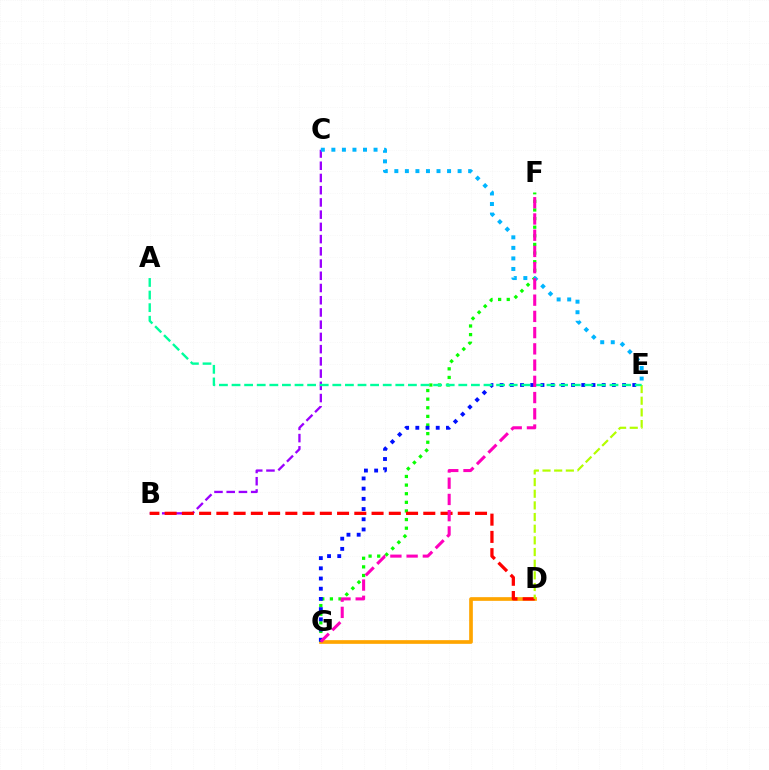{('D', 'G'): [{'color': '#ffa500', 'line_style': 'solid', 'thickness': 2.65}], ('F', 'G'): [{'color': '#08ff00', 'line_style': 'dotted', 'thickness': 2.34}, {'color': '#ff00bd', 'line_style': 'dashed', 'thickness': 2.21}], ('B', 'C'): [{'color': '#9b00ff', 'line_style': 'dashed', 'thickness': 1.66}], ('B', 'D'): [{'color': '#ff0000', 'line_style': 'dashed', 'thickness': 2.34}], ('C', 'E'): [{'color': '#00b5ff', 'line_style': 'dotted', 'thickness': 2.86}], ('E', 'G'): [{'color': '#0010ff', 'line_style': 'dotted', 'thickness': 2.77}], ('D', 'E'): [{'color': '#b3ff00', 'line_style': 'dashed', 'thickness': 1.58}], ('A', 'E'): [{'color': '#00ff9d', 'line_style': 'dashed', 'thickness': 1.71}]}